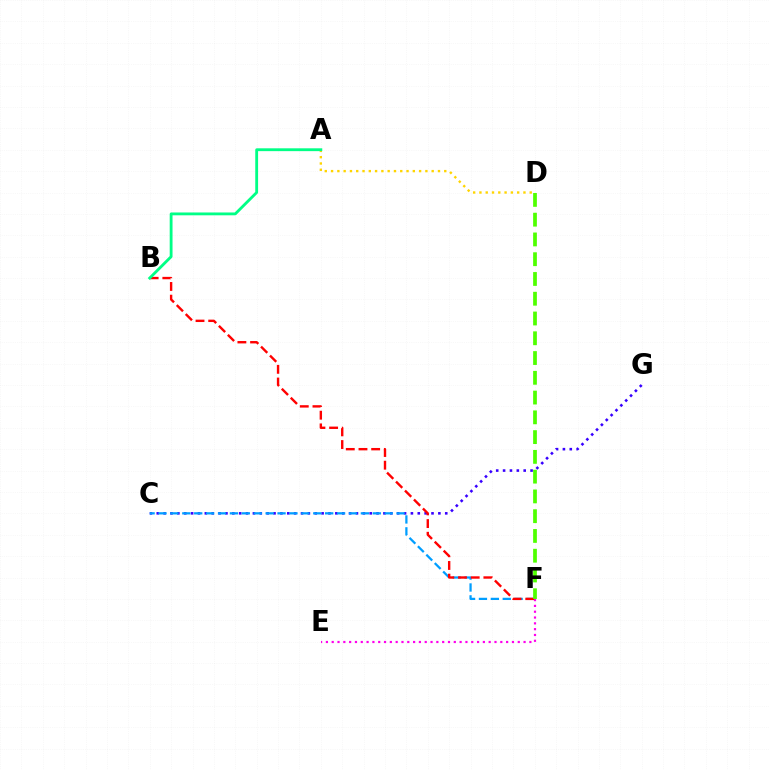{('A', 'D'): [{'color': '#ffd500', 'line_style': 'dotted', 'thickness': 1.71}], ('C', 'G'): [{'color': '#3700ff', 'line_style': 'dotted', 'thickness': 1.87}], ('C', 'F'): [{'color': '#009eff', 'line_style': 'dashed', 'thickness': 1.62}], ('E', 'F'): [{'color': '#ff00ed', 'line_style': 'dotted', 'thickness': 1.58}], ('B', 'F'): [{'color': '#ff0000', 'line_style': 'dashed', 'thickness': 1.72}], ('D', 'F'): [{'color': '#4fff00', 'line_style': 'dashed', 'thickness': 2.69}], ('A', 'B'): [{'color': '#00ff86', 'line_style': 'solid', 'thickness': 2.04}]}